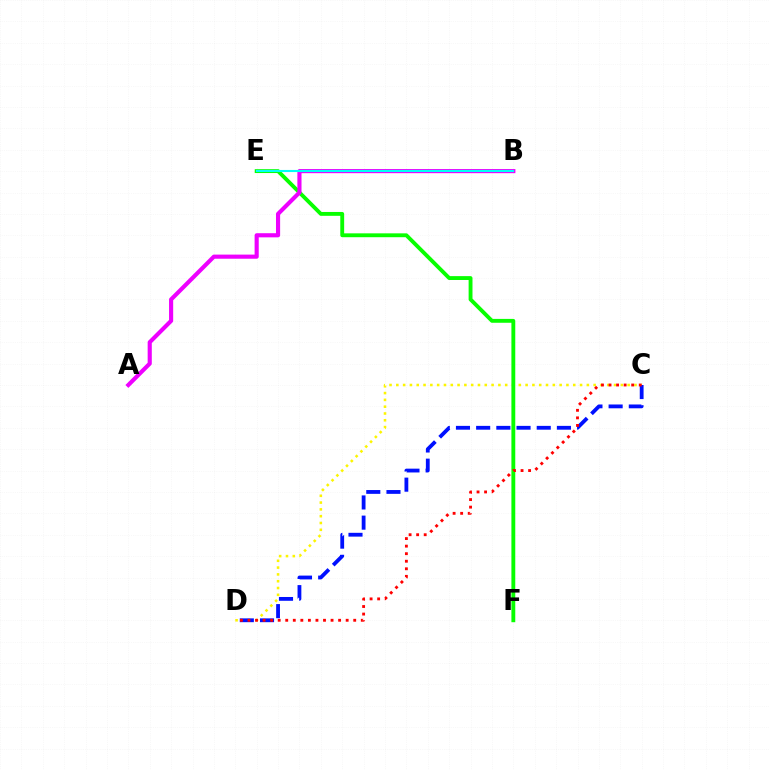{('C', 'D'): [{'color': '#fcf500', 'line_style': 'dotted', 'thickness': 1.85}, {'color': '#0010ff', 'line_style': 'dashed', 'thickness': 2.74}, {'color': '#ff0000', 'line_style': 'dotted', 'thickness': 2.05}], ('E', 'F'): [{'color': '#08ff00', 'line_style': 'solid', 'thickness': 2.78}], ('A', 'B'): [{'color': '#ee00ff', 'line_style': 'solid', 'thickness': 2.97}], ('B', 'E'): [{'color': '#00fff6', 'line_style': 'solid', 'thickness': 1.51}]}